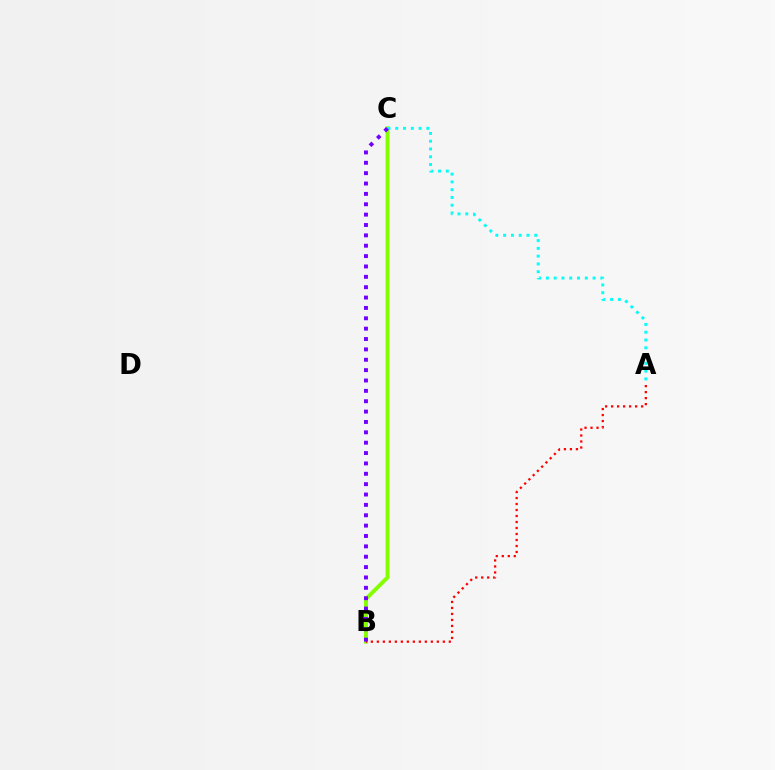{('B', 'C'): [{'color': '#84ff00', 'line_style': 'solid', 'thickness': 2.82}, {'color': '#7200ff', 'line_style': 'dotted', 'thickness': 2.82}], ('A', 'B'): [{'color': '#ff0000', 'line_style': 'dotted', 'thickness': 1.63}], ('A', 'C'): [{'color': '#00fff6', 'line_style': 'dotted', 'thickness': 2.11}]}